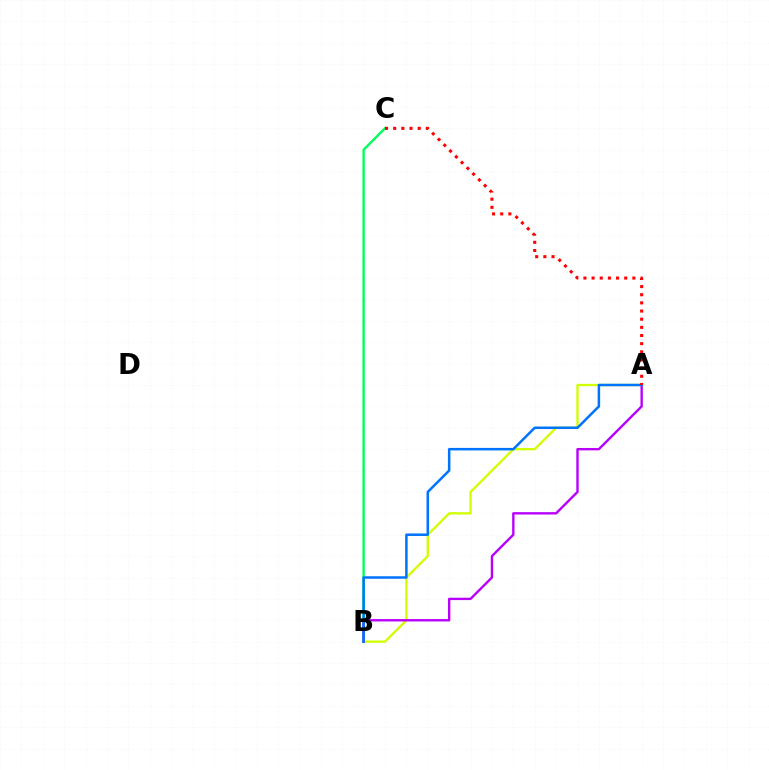{('B', 'C'): [{'color': '#00ff5c', 'line_style': 'solid', 'thickness': 1.72}], ('A', 'B'): [{'color': '#d1ff00', 'line_style': 'solid', 'thickness': 1.67}, {'color': '#b900ff', 'line_style': 'solid', 'thickness': 1.72}, {'color': '#0074ff', 'line_style': 'solid', 'thickness': 1.81}], ('A', 'C'): [{'color': '#ff0000', 'line_style': 'dotted', 'thickness': 2.22}]}